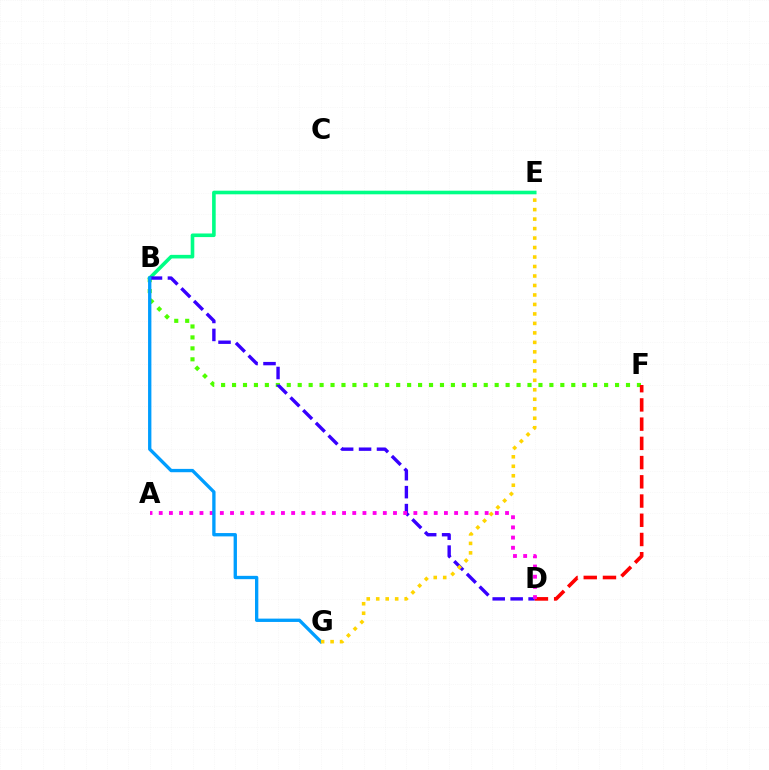{('B', 'F'): [{'color': '#4fff00', 'line_style': 'dotted', 'thickness': 2.97}], ('B', 'E'): [{'color': '#00ff86', 'line_style': 'solid', 'thickness': 2.6}], ('B', 'D'): [{'color': '#3700ff', 'line_style': 'dashed', 'thickness': 2.44}], ('D', 'F'): [{'color': '#ff0000', 'line_style': 'dashed', 'thickness': 2.61}], ('A', 'D'): [{'color': '#ff00ed', 'line_style': 'dotted', 'thickness': 2.77}], ('B', 'G'): [{'color': '#009eff', 'line_style': 'solid', 'thickness': 2.39}], ('E', 'G'): [{'color': '#ffd500', 'line_style': 'dotted', 'thickness': 2.58}]}